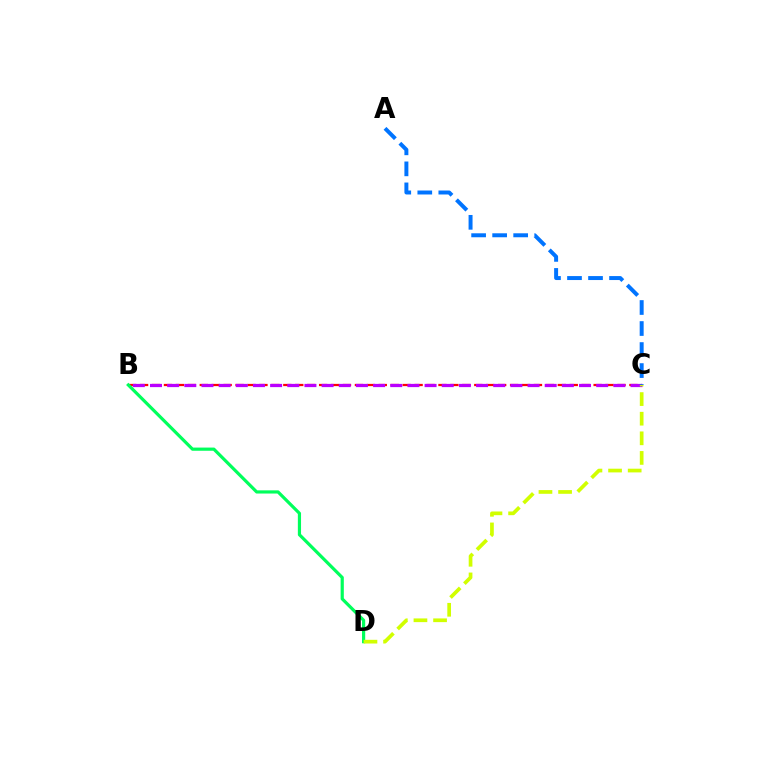{('B', 'C'): [{'color': '#ff0000', 'line_style': 'dashed', 'thickness': 1.62}, {'color': '#b900ff', 'line_style': 'dashed', 'thickness': 2.33}], ('B', 'D'): [{'color': '#00ff5c', 'line_style': 'solid', 'thickness': 2.3}], ('C', 'D'): [{'color': '#d1ff00', 'line_style': 'dashed', 'thickness': 2.66}], ('A', 'C'): [{'color': '#0074ff', 'line_style': 'dashed', 'thickness': 2.86}]}